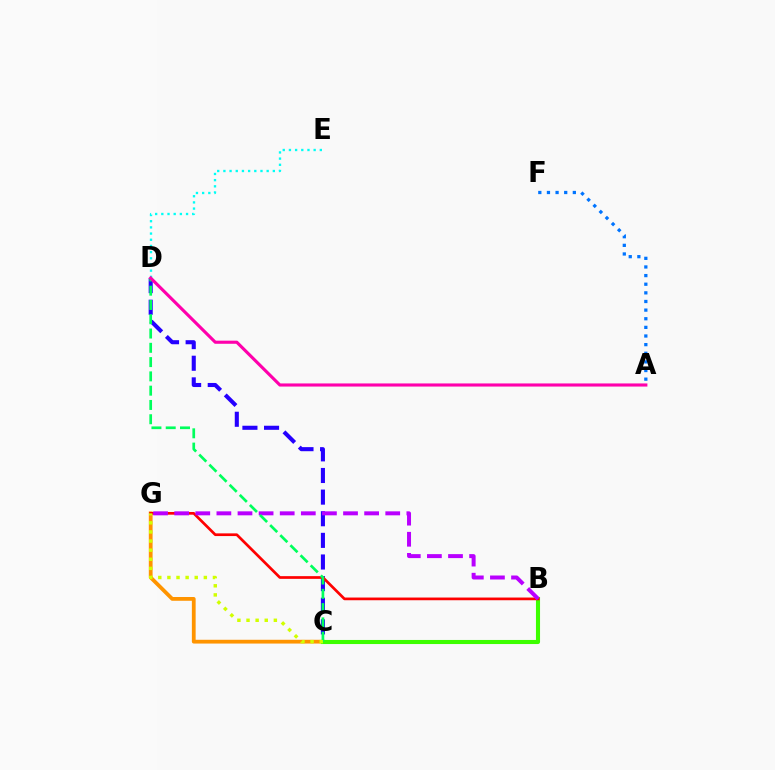{('D', 'E'): [{'color': '#00fff6', 'line_style': 'dotted', 'thickness': 1.68}], ('C', 'G'): [{'color': '#ff9400', 'line_style': 'solid', 'thickness': 2.72}, {'color': '#d1ff00', 'line_style': 'dotted', 'thickness': 2.48}], ('C', 'D'): [{'color': '#2500ff', 'line_style': 'dashed', 'thickness': 2.94}, {'color': '#00ff5c', 'line_style': 'dashed', 'thickness': 1.94}], ('A', 'F'): [{'color': '#0074ff', 'line_style': 'dotted', 'thickness': 2.34}], ('B', 'C'): [{'color': '#3dff00', 'line_style': 'solid', 'thickness': 2.94}], ('B', 'G'): [{'color': '#ff0000', 'line_style': 'solid', 'thickness': 1.94}, {'color': '#b900ff', 'line_style': 'dashed', 'thickness': 2.87}], ('A', 'D'): [{'color': '#ff00ac', 'line_style': 'solid', 'thickness': 2.25}]}